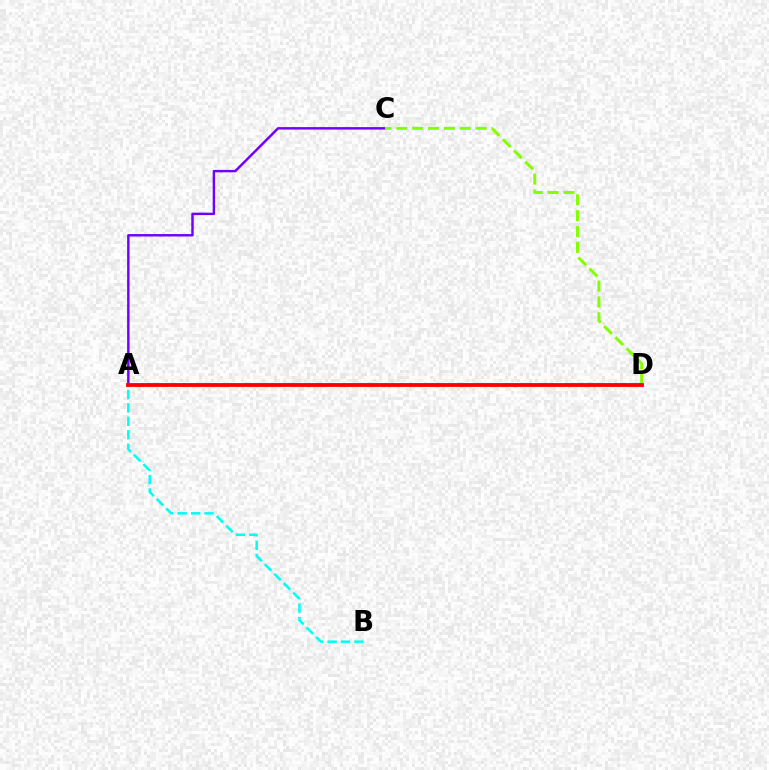{('A', 'C'): [{'color': '#7200ff', 'line_style': 'solid', 'thickness': 1.76}], ('A', 'B'): [{'color': '#00fff6', 'line_style': 'dashed', 'thickness': 1.82}], ('C', 'D'): [{'color': '#84ff00', 'line_style': 'dashed', 'thickness': 2.16}], ('A', 'D'): [{'color': '#ff0000', 'line_style': 'solid', 'thickness': 2.76}]}